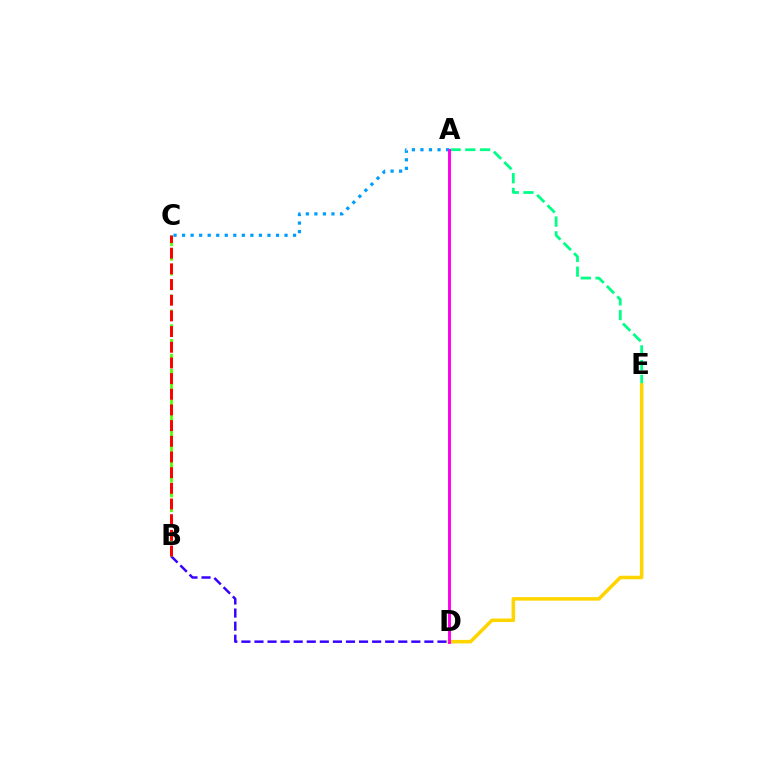{('B', 'D'): [{'color': '#3700ff', 'line_style': 'dashed', 'thickness': 1.78}], ('B', 'C'): [{'color': '#4fff00', 'line_style': 'dashed', 'thickness': 2.01}, {'color': '#ff0000', 'line_style': 'dashed', 'thickness': 2.13}], ('A', 'C'): [{'color': '#009eff', 'line_style': 'dotted', 'thickness': 2.32}], ('A', 'E'): [{'color': '#00ff86', 'line_style': 'dashed', 'thickness': 2.0}], ('D', 'E'): [{'color': '#ffd500', 'line_style': 'solid', 'thickness': 2.54}], ('A', 'D'): [{'color': '#ff00ed', 'line_style': 'solid', 'thickness': 2.11}]}